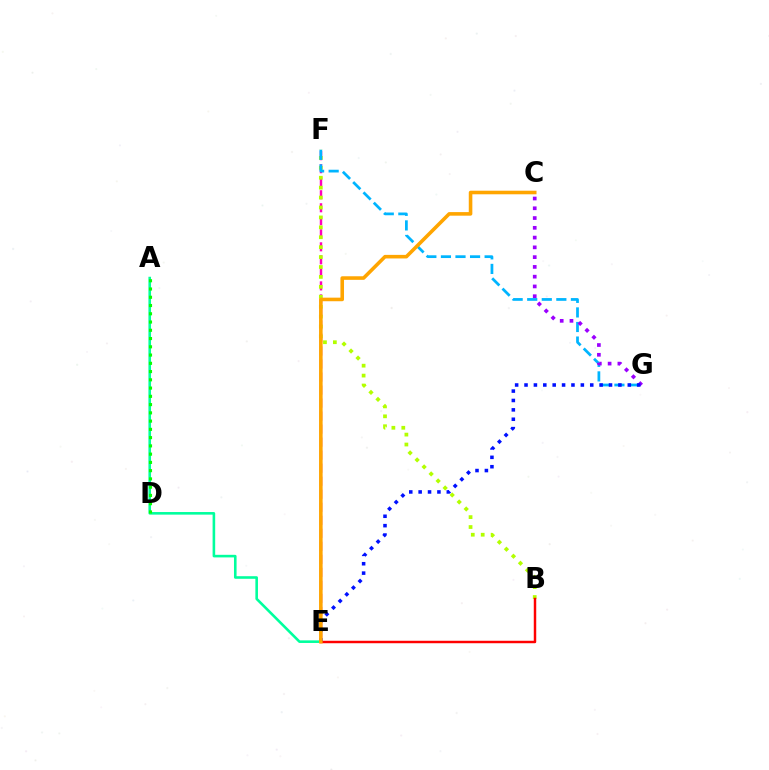{('E', 'F'): [{'color': '#ff00bd', 'line_style': 'dashed', 'thickness': 1.77}], ('A', 'E'): [{'color': '#00ff9d', 'line_style': 'solid', 'thickness': 1.87}], ('A', 'D'): [{'color': '#08ff00', 'line_style': 'dotted', 'thickness': 2.24}], ('B', 'F'): [{'color': '#b3ff00', 'line_style': 'dotted', 'thickness': 2.69}], ('F', 'G'): [{'color': '#00b5ff', 'line_style': 'dashed', 'thickness': 1.98}], ('C', 'G'): [{'color': '#9b00ff', 'line_style': 'dotted', 'thickness': 2.65}], ('E', 'G'): [{'color': '#0010ff', 'line_style': 'dotted', 'thickness': 2.55}], ('B', 'E'): [{'color': '#ff0000', 'line_style': 'solid', 'thickness': 1.77}], ('C', 'E'): [{'color': '#ffa500', 'line_style': 'solid', 'thickness': 2.58}]}